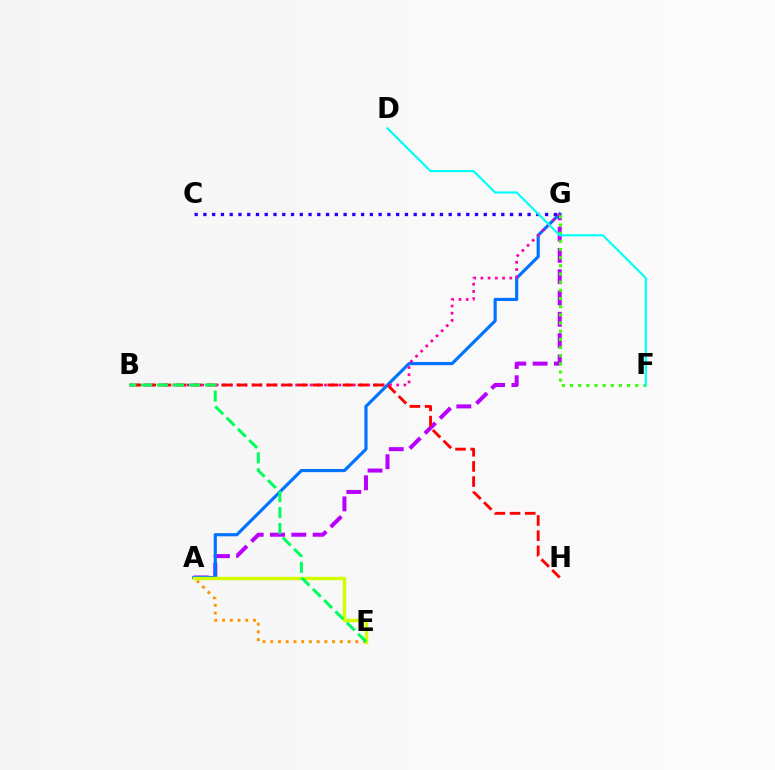{('A', 'G'): [{'color': '#b900ff', 'line_style': 'dashed', 'thickness': 2.89}, {'color': '#0074ff', 'line_style': 'solid', 'thickness': 2.28}], ('A', 'E'): [{'color': '#ff9400', 'line_style': 'dotted', 'thickness': 2.1}, {'color': '#d1ff00', 'line_style': 'solid', 'thickness': 2.46}], ('C', 'G'): [{'color': '#2500ff', 'line_style': 'dotted', 'thickness': 2.38}], ('B', 'G'): [{'color': '#ff00ac', 'line_style': 'dotted', 'thickness': 1.96}], ('B', 'H'): [{'color': '#ff0000', 'line_style': 'dashed', 'thickness': 2.06}], ('F', 'G'): [{'color': '#3dff00', 'line_style': 'dotted', 'thickness': 2.22}], ('D', 'F'): [{'color': '#00fff6', 'line_style': 'solid', 'thickness': 1.55}], ('B', 'E'): [{'color': '#00ff5c', 'line_style': 'dashed', 'thickness': 2.16}]}